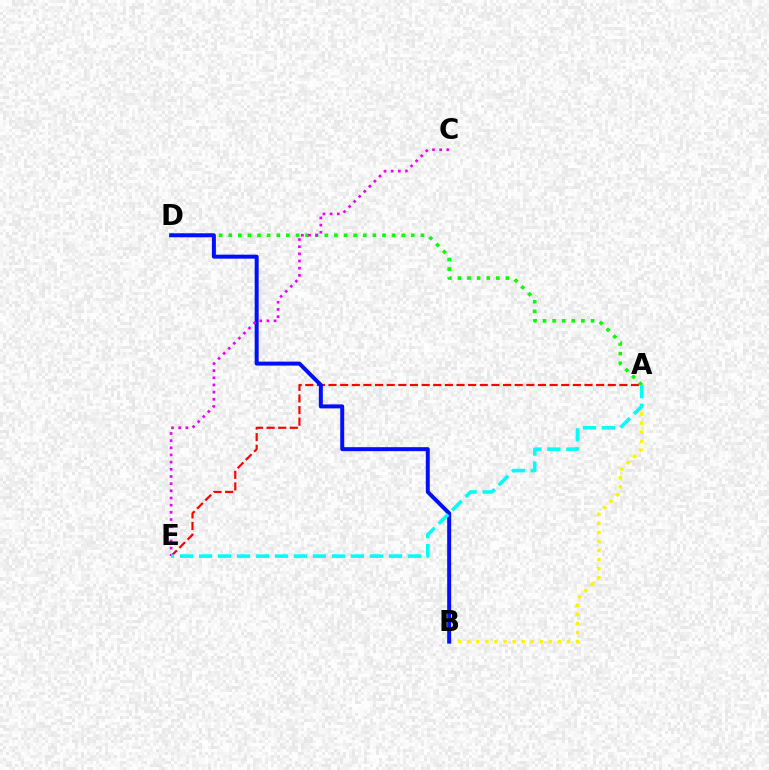{('A', 'E'): [{'color': '#ff0000', 'line_style': 'dashed', 'thickness': 1.58}, {'color': '#00fff6', 'line_style': 'dashed', 'thickness': 2.58}], ('A', 'B'): [{'color': '#fcf500', 'line_style': 'dotted', 'thickness': 2.47}], ('A', 'D'): [{'color': '#08ff00', 'line_style': 'dotted', 'thickness': 2.61}], ('B', 'D'): [{'color': '#0010ff', 'line_style': 'solid', 'thickness': 2.87}], ('C', 'E'): [{'color': '#ee00ff', 'line_style': 'dotted', 'thickness': 1.95}]}